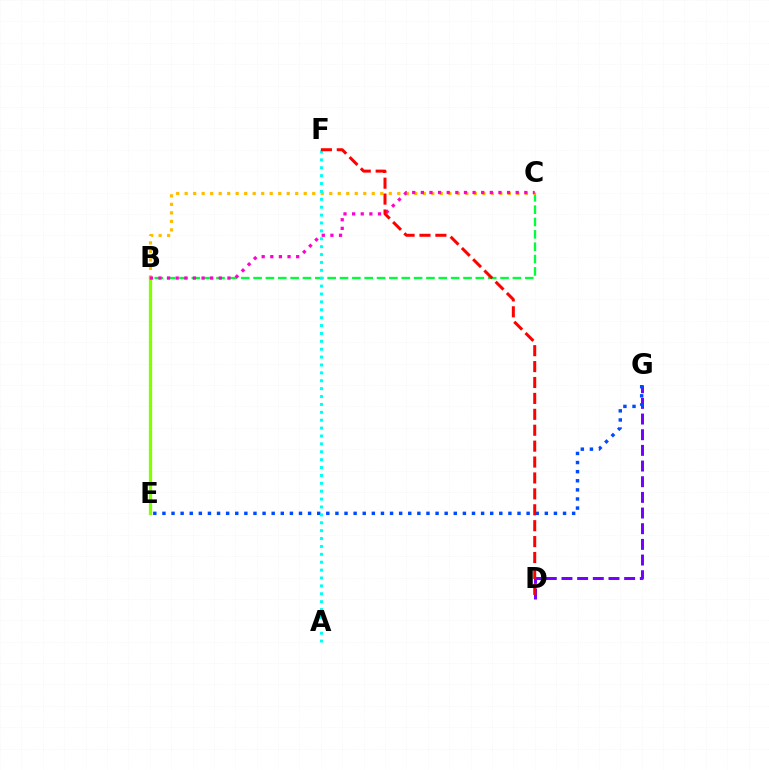{('B', 'E'): [{'color': '#84ff00', 'line_style': 'solid', 'thickness': 2.36}], ('B', 'C'): [{'color': '#00ff39', 'line_style': 'dashed', 'thickness': 1.68}, {'color': '#ffbd00', 'line_style': 'dotted', 'thickness': 2.31}, {'color': '#ff00cf', 'line_style': 'dotted', 'thickness': 2.34}], ('D', 'G'): [{'color': '#7200ff', 'line_style': 'dashed', 'thickness': 2.13}], ('E', 'G'): [{'color': '#004bff', 'line_style': 'dotted', 'thickness': 2.47}], ('A', 'F'): [{'color': '#00fff6', 'line_style': 'dotted', 'thickness': 2.14}], ('D', 'F'): [{'color': '#ff0000', 'line_style': 'dashed', 'thickness': 2.16}]}